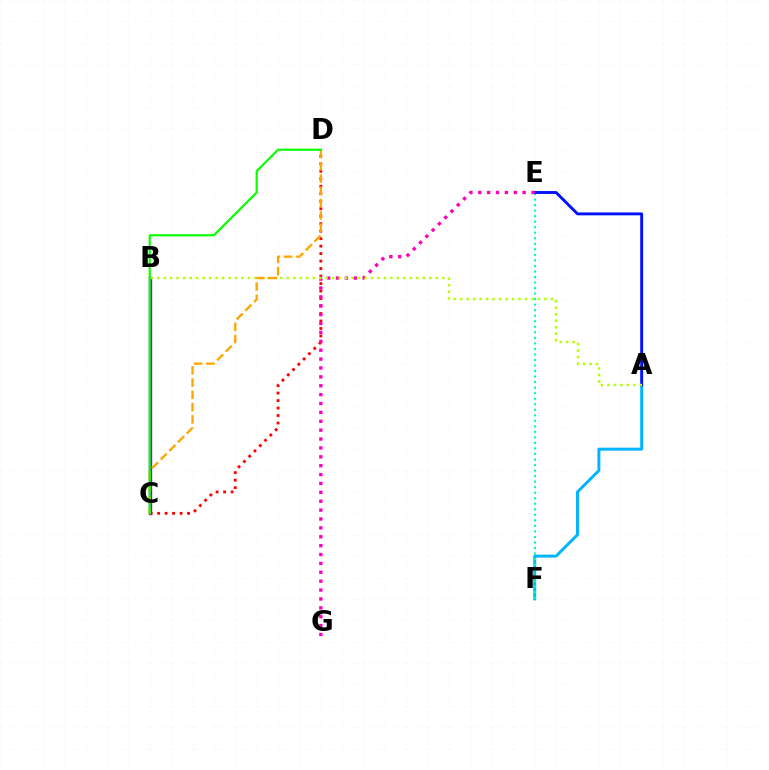{('A', 'F'): [{'color': '#00b5ff', 'line_style': 'solid', 'thickness': 2.13}], ('B', 'C'): [{'color': '#9b00ff', 'line_style': 'solid', 'thickness': 2.43}], ('E', 'F'): [{'color': '#00ff9d', 'line_style': 'dotted', 'thickness': 1.5}], ('C', 'D'): [{'color': '#ff0000', 'line_style': 'dotted', 'thickness': 2.03}, {'color': '#ffa500', 'line_style': 'dashed', 'thickness': 1.67}, {'color': '#08ff00', 'line_style': 'solid', 'thickness': 1.56}], ('A', 'E'): [{'color': '#0010ff', 'line_style': 'solid', 'thickness': 2.08}], ('E', 'G'): [{'color': '#ff00bd', 'line_style': 'dotted', 'thickness': 2.41}], ('A', 'B'): [{'color': '#b3ff00', 'line_style': 'dotted', 'thickness': 1.76}]}